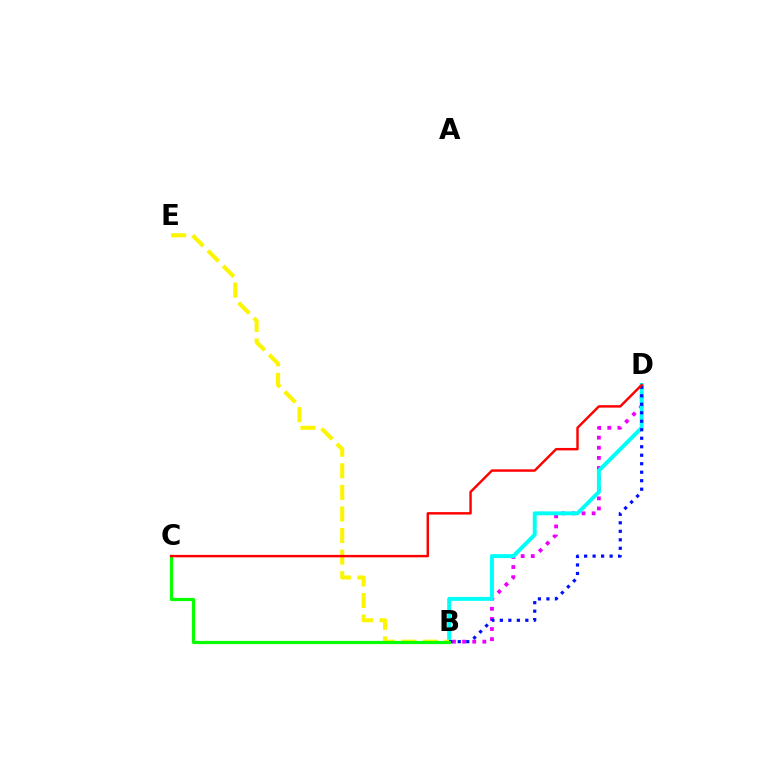{('B', 'D'): [{'color': '#ee00ff', 'line_style': 'dotted', 'thickness': 2.75}, {'color': '#00fff6', 'line_style': 'solid', 'thickness': 2.83}, {'color': '#0010ff', 'line_style': 'dotted', 'thickness': 2.31}], ('B', 'E'): [{'color': '#fcf500', 'line_style': 'dashed', 'thickness': 2.93}], ('B', 'C'): [{'color': '#08ff00', 'line_style': 'solid', 'thickness': 2.29}], ('C', 'D'): [{'color': '#ff0000', 'line_style': 'solid', 'thickness': 1.75}]}